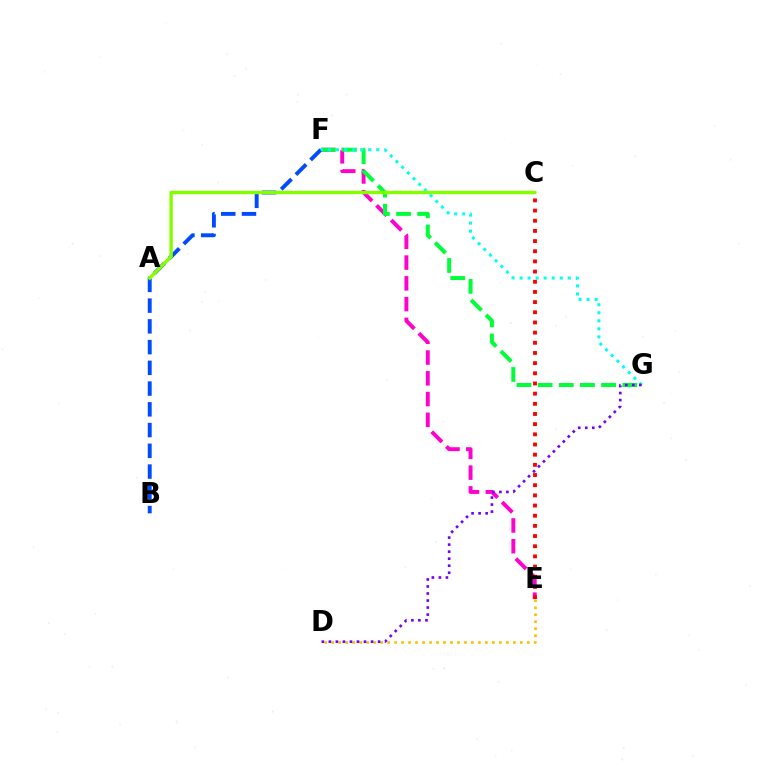{('E', 'F'): [{'color': '#ff00cf', 'line_style': 'dashed', 'thickness': 2.82}], ('F', 'G'): [{'color': '#00ff39', 'line_style': 'dashed', 'thickness': 2.87}, {'color': '#00fff6', 'line_style': 'dotted', 'thickness': 2.18}], ('B', 'F'): [{'color': '#004bff', 'line_style': 'dashed', 'thickness': 2.82}], ('D', 'E'): [{'color': '#ffbd00', 'line_style': 'dotted', 'thickness': 1.9}], ('D', 'G'): [{'color': '#7200ff', 'line_style': 'dotted', 'thickness': 1.91}], ('A', 'C'): [{'color': '#84ff00', 'line_style': 'solid', 'thickness': 2.45}], ('C', 'E'): [{'color': '#ff0000', 'line_style': 'dotted', 'thickness': 2.76}]}